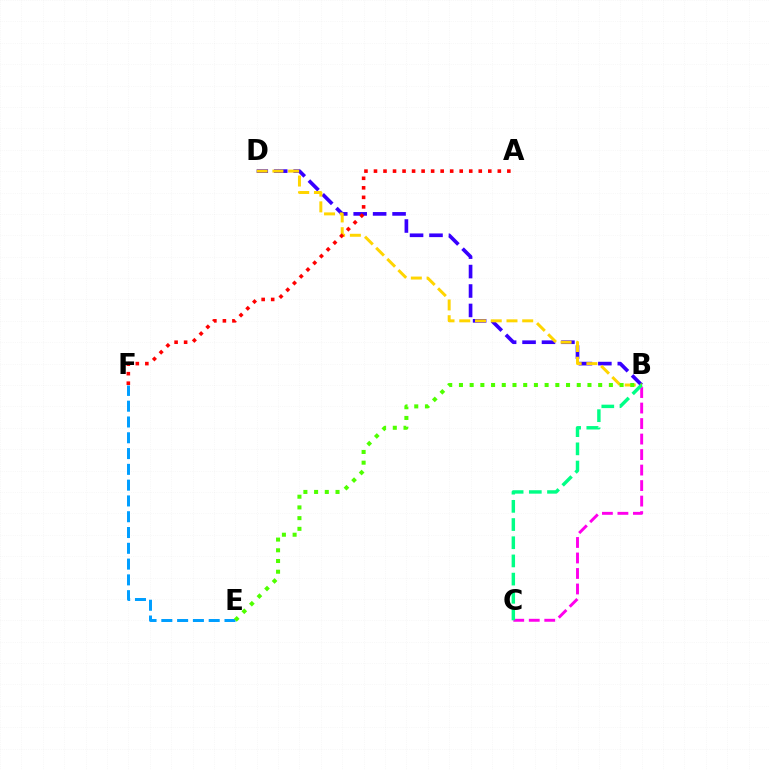{('B', 'D'): [{'color': '#3700ff', 'line_style': 'dashed', 'thickness': 2.64}, {'color': '#ffd500', 'line_style': 'dashed', 'thickness': 2.14}], ('B', 'C'): [{'color': '#ff00ed', 'line_style': 'dashed', 'thickness': 2.11}, {'color': '#00ff86', 'line_style': 'dashed', 'thickness': 2.47}], ('A', 'F'): [{'color': '#ff0000', 'line_style': 'dotted', 'thickness': 2.59}], ('E', 'F'): [{'color': '#009eff', 'line_style': 'dashed', 'thickness': 2.14}], ('B', 'E'): [{'color': '#4fff00', 'line_style': 'dotted', 'thickness': 2.91}]}